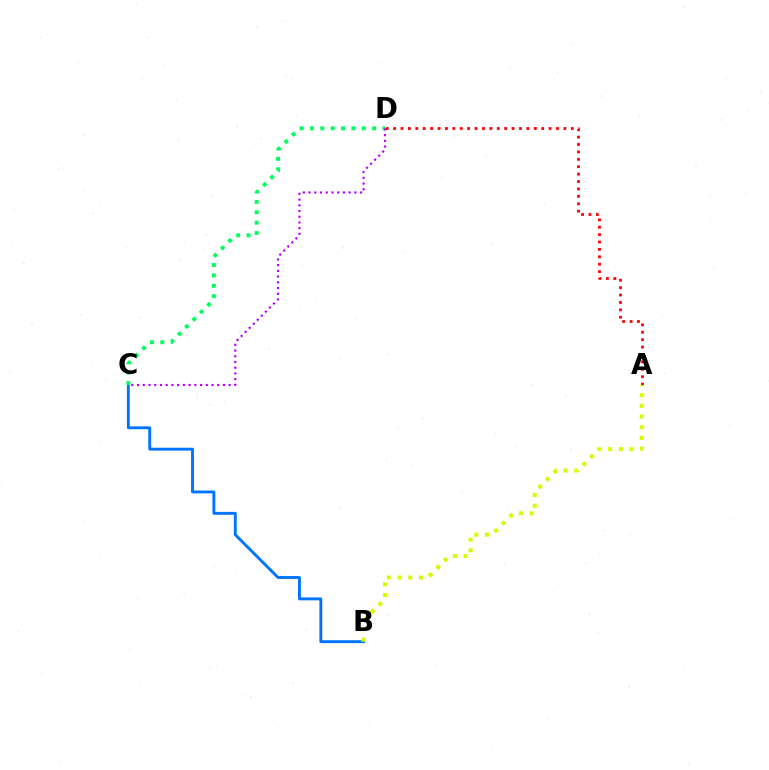{('B', 'C'): [{'color': '#0074ff', 'line_style': 'solid', 'thickness': 2.08}], ('A', 'D'): [{'color': '#ff0000', 'line_style': 'dotted', 'thickness': 2.01}], ('C', 'D'): [{'color': '#00ff5c', 'line_style': 'dotted', 'thickness': 2.82}, {'color': '#b900ff', 'line_style': 'dotted', 'thickness': 1.56}], ('A', 'B'): [{'color': '#d1ff00', 'line_style': 'dotted', 'thickness': 2.91}]}